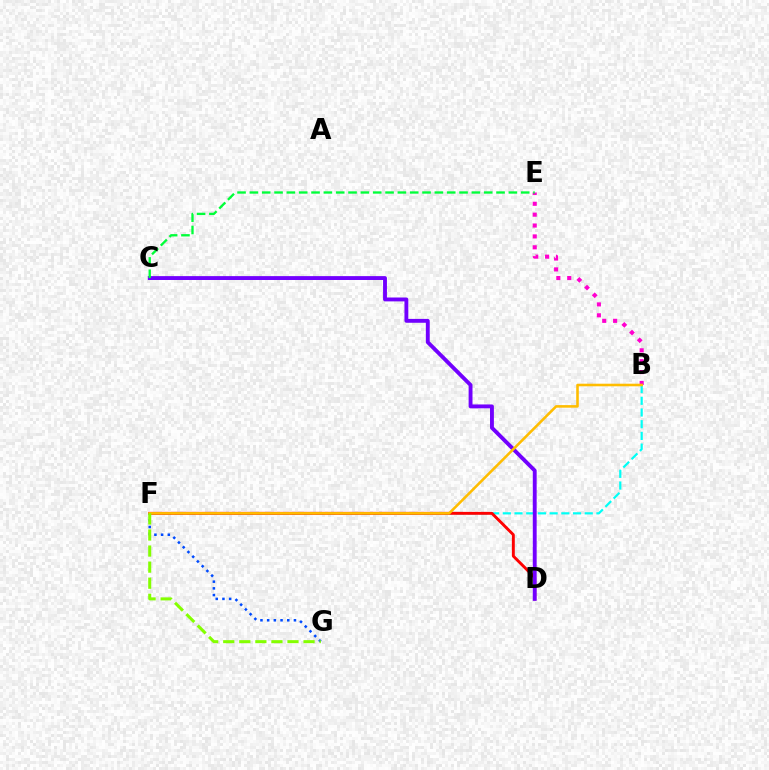{('F', 'G'): [{'color': '#004bff', 'line_style': 'dotted', 'thickness': 1.82}, {'color': '#84ff00', 'line_style': 'dashed', 'thickness': 2.18}], ('B', 'F'): [{'color': '#00fff6', 'line_style': 'dashed', 'thickness': 1.59}, {'color': '#ffbd00', 'line_style': 'solid', 'thickness': 1.85}], ('D', 'F'): [{'color': '#ff0000', 'line_style': 'solid', 'thickness': 2.09}], ('B', 'E'): [{'color': '#ff00cf', 'line_style': 'dotted', 'thickness': 2.96}], ('C', 'D'): [{'color': '#7200ff', 'line_style': 'solid', 'thickness': 2.79}], ('C', 'E'): [{'color': '#00ff39', 'line_style': 'dashed', 'thickness': 1.68}]}